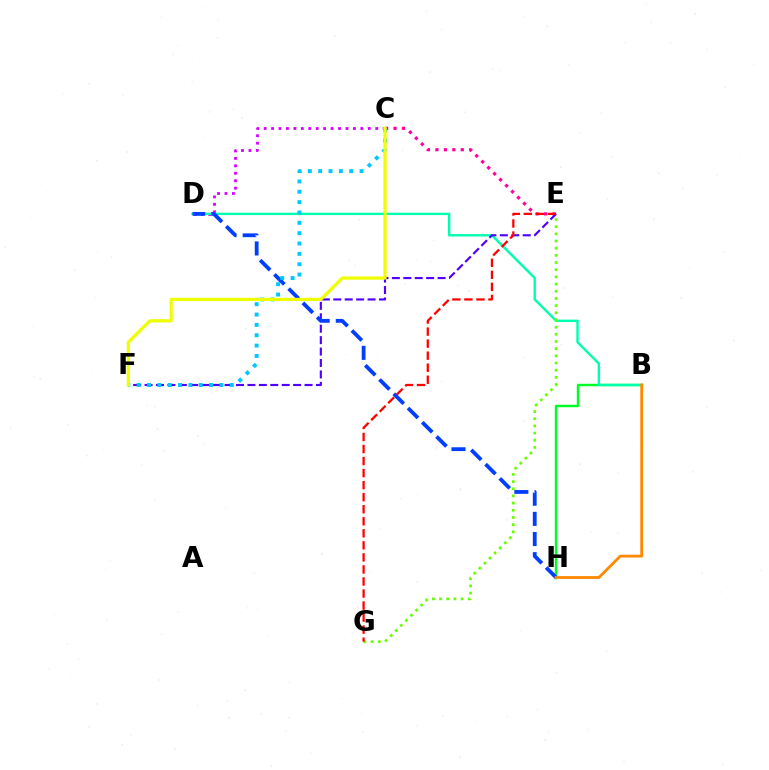{('B', 'H'): [{'color': '#00ff27', 'line_style': 'solid', 'thickness': 1.75}, {'color': '#ff8800', 'line_style': 'solid', 'thickness': 2.0}], ('C', 'E'): [{'color': '#ff00a0', 'line_style': 'dotted', 'thickness': 2.3}], ('C', 'D'): [{'color': '#d600ff', 'line_style': 'dotted', 'thickness': 2.02}], ('B', 'D'): [{'color': '#00ffaf', 'line_style': 'solid', 'thickness': 1.73}], ('E', 'F'): [{'color': '#4f00ff', 'line_style': 'dashed', 'thickness': 1.55}], ('D', 'H'): [{'color': '#003fff', 'line_style': 'dashed', 'thickness': 2.74}], ('C', 'F'): [{'color': '#00c7ff', 'line_style': 'dotted', 'thickness': 2.81}, {'color': '#eeff00', 'line_style': 'solid', 'thickness': 2.33}], ('E', 'G'): [{'color': '#66ff00', 'line_style': 'dotted', 'thickness': 1.95}, {'color': '#ff0000', 'line_style': 'dashed', 'thickness': 1.64}]}